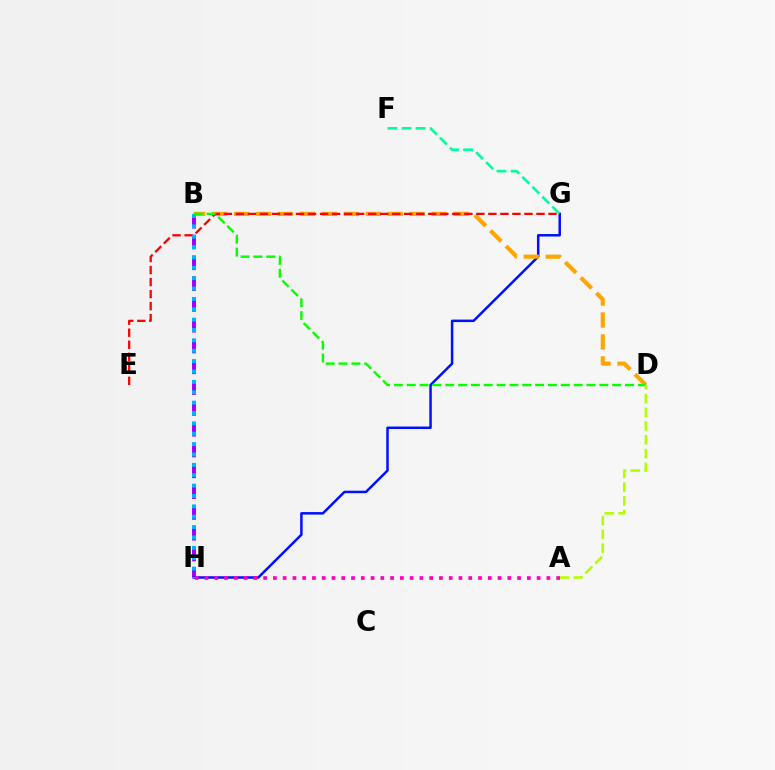{('B', 'H'): [{'color': '#9b00ff', 'line_style': 'dashed', 'thickness': 2.83}, {'color': '#00b5ff', 'line_style': 'dotted', 'thickness': 2.82}], ('G', 'H'): [{'color': '#0010ff', 'line_style': 'solid', 'thickness': 1.8}], ('B', 'D'): [{'color': '#ffa500', 'line_style': 'dashed', 'thickness': 2.98}, {'color': '#08ff00', 'line_style': 'dashed', 'thickness': 1.74}], ('F', 'G'): [{'color': '#00ff9d', 'line_style': 'dashed', 'thickness': 1.91}], ('E', 'G'): [{'color': '#ff0000', 'line_style': 'dashed', 'thickness': 1.63}], ('A', 'D'): [{'color': '#b3ff00', 'line_style': 'dashed', 'thickness': 1.87}], ('A', 'H'): [{'color': '#ff00bd', 'line_style': 'dotted', 'thickness': 2.65}]}